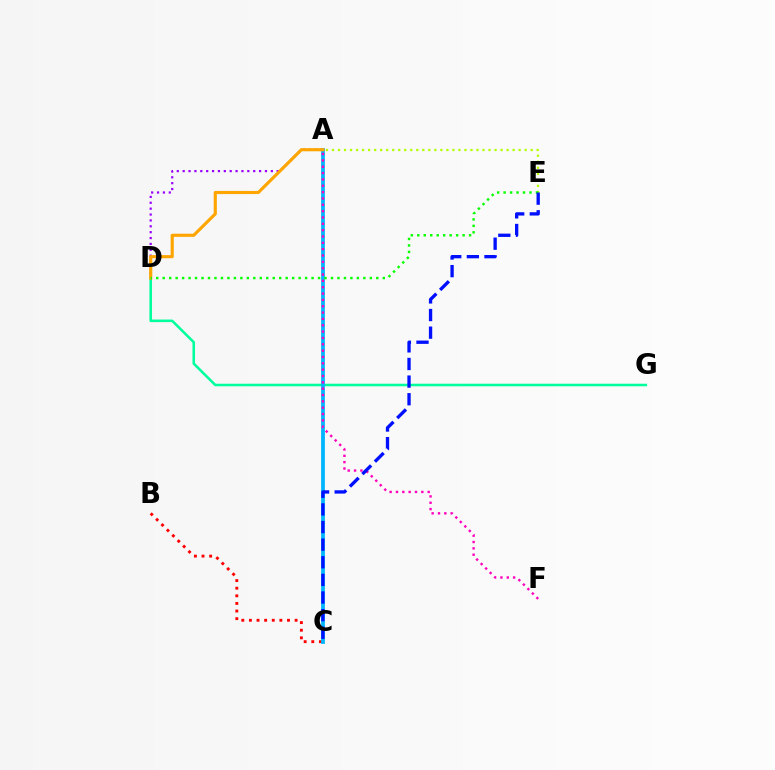{('D', 'G'): [{'color': '#00ff9d', 'line_style': 'solid', 'thickness': 1.84}], ('A', 'E'): [{'color': '#b3ff00', 'line_style': 'dotted', 'thickness': 1.64}], ('B', 'C'): [{'color': '#ff0000', 'line_style': 'dotted', 'thickness': 2.07}], ('A', 'D'): [{'color': '#9b00ff', 'line_style': 'dotted', 'thickness': 1.6}, {'color': '#ffa500', 'line_style': 'solid', 'thickness': 2.26}], ('A', 'C'): [{'color': '#00b5ff', 'line_style': 'solid', 'thickness': 2.72}], ('D', 'E'): [{'color': '#08ff00', 'line_style': 'dotted', 'thickness': 1.76}], ('A', 'F'): [{'color': '#ff00bd', 'line_style': 'dotted', 'thickness': 1.72}], ('C', 'E'): [{'color': '#0010ff', 'line_style': 'dashed', 'thickness': 2.39}]}